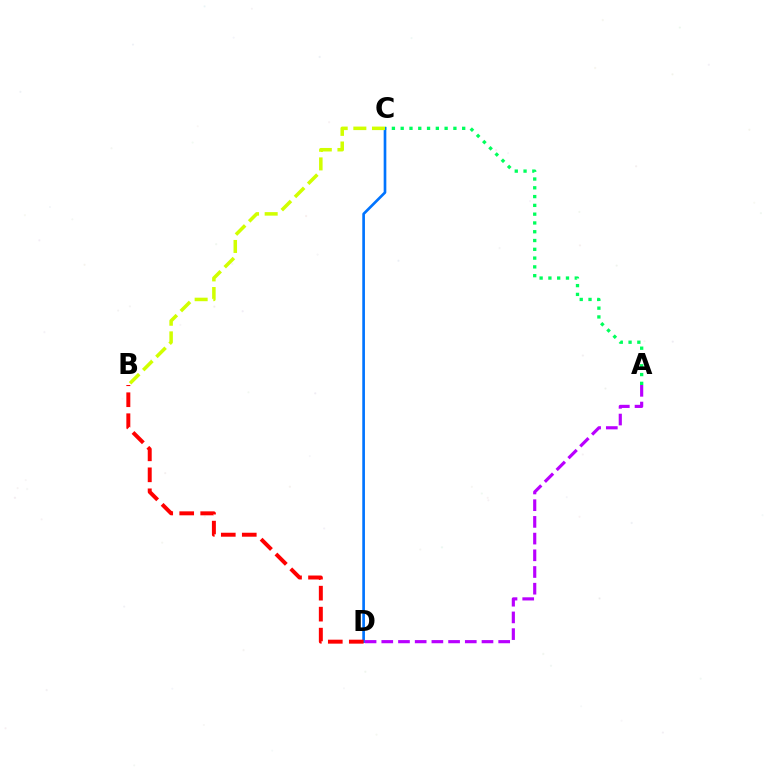{('A', 'C'): [{'color': '#00ff5c', 'line_style': 'dotted', 'thickness': 2.39}], ('C', 'D'): [{'color': '#0074ff', 'line_style': 'solid', 'thickness': 1.92}], ('A', 'D'): [{'color': '#b900ff', 'line_style': 'dashed', 'thickness': 2.27}], ('B', 'C'): [{'color': '#d1ff00', 'line_style': 'dashed', 'thickness': 2.53}], ('B', 'D'): [{'color': '#ff0000', 'line_style': 'dashed', 'thickness': 2.85}]}